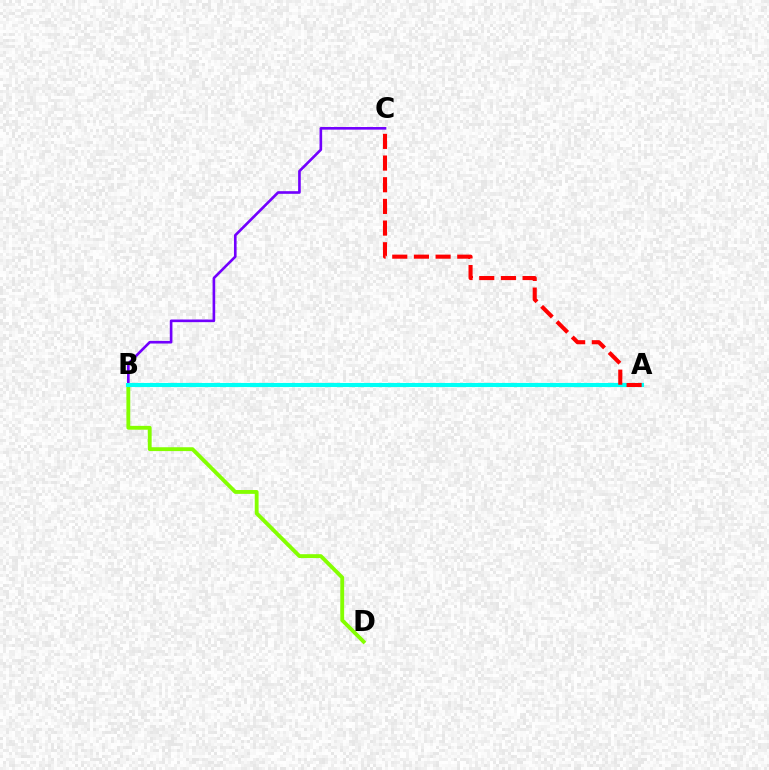{('B', 'D'): [{'color': '#84ff00', 'line_style': 'solid', 'thickness': 2.77}], ('B', 'C'): [{'color': '#7200ff', 'line_style': 'solid', 'thickness': 1.9}], ('A', 'B'): [{'color': '#00fff6', 'line_style': 'solid', 'thickness': 2.95}], ('A', 'C'): [{'color': '#ff0000', 'line_style': 'dashed', 'thickness': 2.94}]}